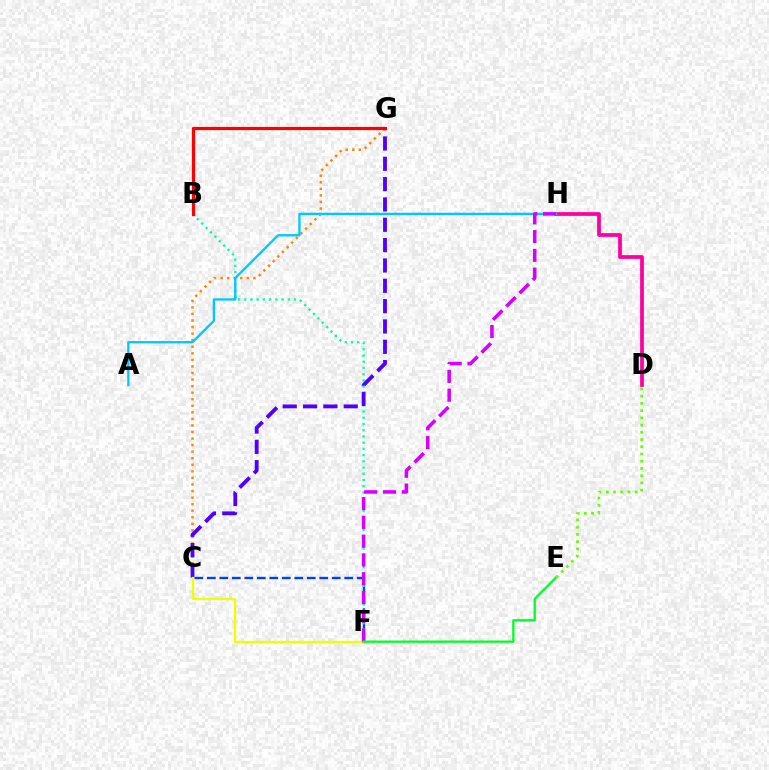{('C', 'F'): [{'color': '#003fff', 'line_style': 'dashed', 'thickness': 1.7}, {'color': '#eeff00', 'line_style': 'solid', 'thickness': 1.66}], ('B', 'F'): [{'color': '#00ffaf', 'line_style': 'dotted', 'thickness': 1.69}], ('C', 'G'): [{'color': '#ff8800', 'line_style': 'dotted', 'thickness': 1.78}, {'color': '#4f00ff', 'line_style': 'dashed', 'thickness': 2.76}], ('D', 'H'): [{'color': '#ff00a0', 'line_style': 'solid', 'thickness': 2.7}], ('A', 'H'): [{'color': '#00c7ff', 'line_style': 'solid', 'thickness': 1.66}], ('F', 'H'): [{'color': '#d600ff', 'line_style': 'dashed', 'thickness': 2.55}], ('E', 'F'): [{'color': '#00ff27', 'line_style': 'solid', 'thickness': 1.65}], ('D', 'E'): [{'color': '#66ff00', 'line_style': 'dotted', 'thickness': 1.96}], ('B', 'G'): [{'color': '#ff0000', 'line_style': 'solid', 'thickness': 2.32}]}